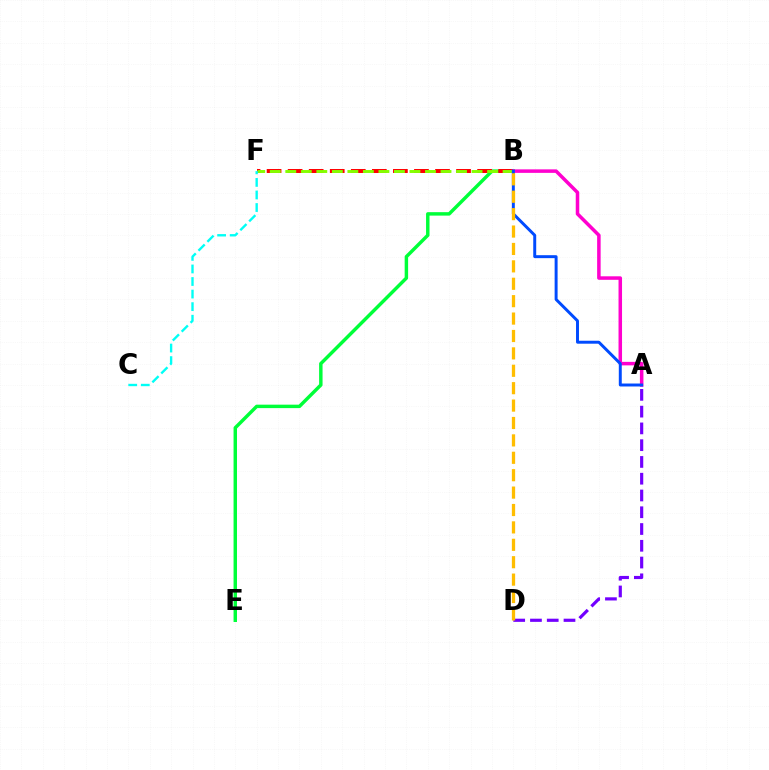{('B', 'E'): [{'color': '#00ff39', 'line_style': 'solid', 'thickness': 2.48}], ('B', 'F'): [{'color': '#ff0000', 'line_style': 'dashed', 'thickness': 2.86}, {'color': '#84ff00', 'line_style': 'dashed', 'thickness': 2.11}], ('A', 'B'): [{'color': '#ff00cf', 'line_style': 'solid', 'thickness': 2.53}, {'color': '#004bff', 'line_style': 'solid', 'thickness': 2.13}], ('C', 'F'): [{'color': '#00fff6', 'line_style': 'dashed', 'thickness': 1.71}], ('A', 'D'): [{'color': '#7200ff', 'line_style': 'dashed', 'thickness': 2.28}], ('B', 'D'): [{'color': '#ffbd00', 'line_style': 'dashed', 'thickness': 2.36}]}